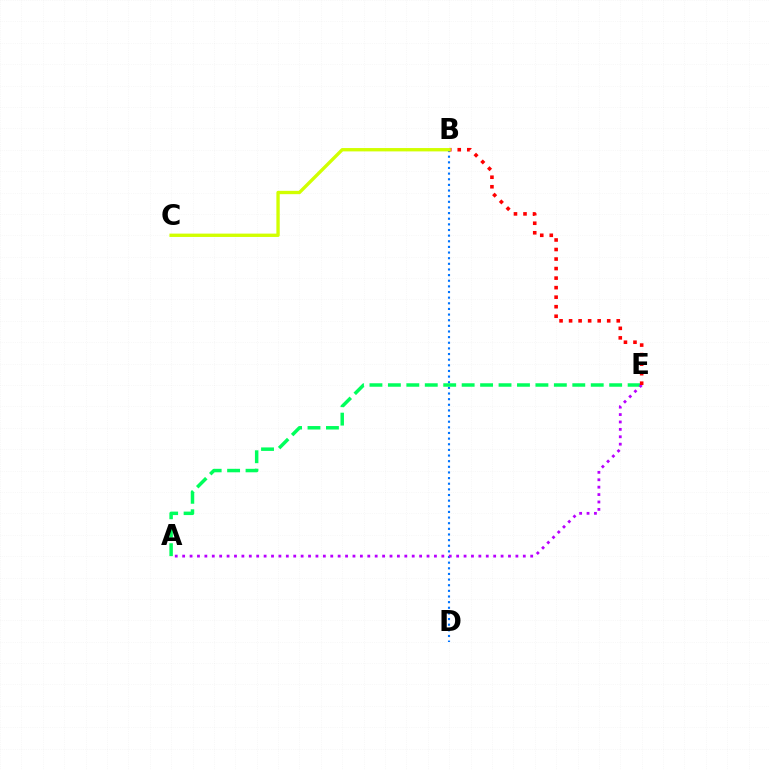{('B', 'D'): [{'color': '#0074ff', 'line_style': 'dotted', 'thickness': 1.53}], ('A', 'E'): [{'color': '#00ff5c', 'line_style': 'dashed', 'thickness': 2.51}, {'color': '#b900ff', 'line_style': 'dotted', 'thickness': 2.01}], ('B', 'E'): [{'color': '#ff0000', 'line_style': 'dotted', 'thickness': 2.59}], ('B', 'C'): [{'color': '#d1ff00', 'line_style': 'solid', 'thickness': 2.41}]}